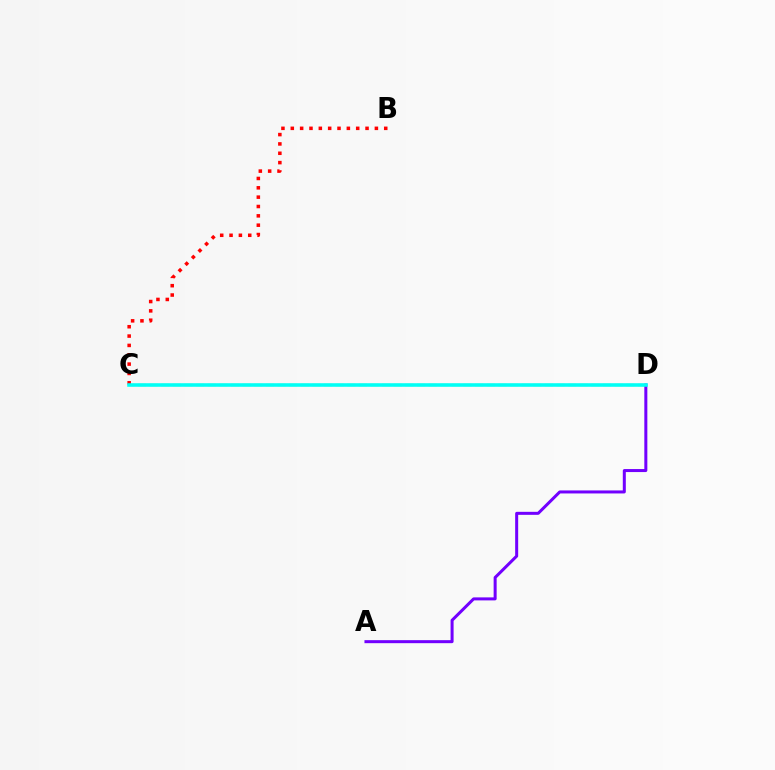{('C', 'D'): [{'color': '#84ff00', 'line_style': 'dashed', 'thickness': 1.58}, {'color': '#00fff6', 'line_style': 'solid', 'thickness': 2.56}], ('B', 'C'): [{'color': '#ff0000', 'line_style': 'dotted', 'thickness': 2.54}], ('A', 'D'): [{'color': '#7200ff', 'line_style': 'solid', 'thickness': 2.17}]}